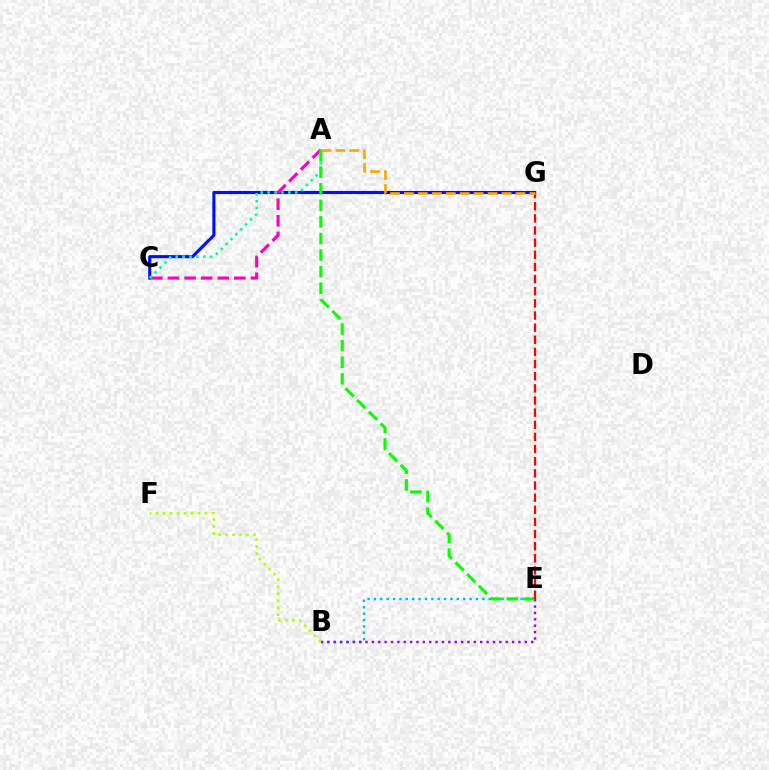{('C', 'G'): [{'color': '#0010ff', 'line_style': 'solid', 'thickness': 2.24}], ('B', 'E'): [{'color': '#00b5ff', 'line_style': 'dotted', 'thickness': 1.73}, {'color': '#9b00ff', 'line_style': 'dotted', 'thickness': 1.73}], ('A', 'C'): [{'color': '#ff00bd', 'line_style': 'dashed', 'thickness': 2.25}, {'color': '#00ff9d', 'line_style': 'dotted', 'thickness': 1.87}], ('A', 'E'): [{'color': '#08ff00', 'line_style': 'dashed', 'thickness': 2.25}], ('B', 'F'): [{'color': '#b3ff00', 'line_style': 'dotted', 'thickness': 1.9}], ('E', 'G'): [{'color': '#ff0000', 'line_style': 'dashed', 'thickness': 1.65}], ('A', 'G'): [{'color': '#ffa500', 'line_style': 'dashed', 'thickness': 1.89}]}